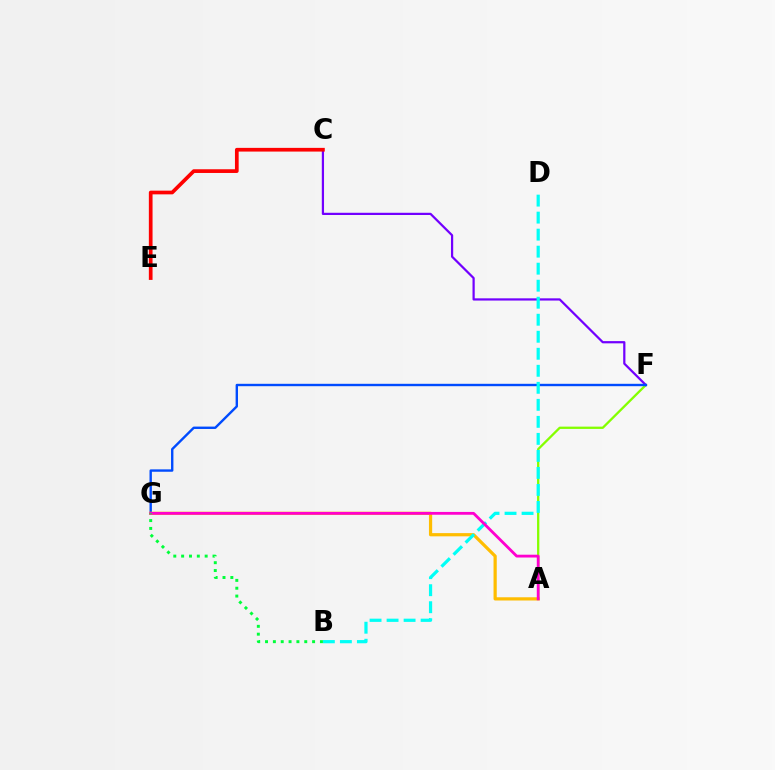{('A', 'F'): [{'color': '#84ff00', 'line_style': 'solid', 'thickness': 1.65}], ('C', 'F'): [{'color': '#7200ff', 'line_style': 'solid', 'thickness': 1.6}], ('F', 'G'): [{'color': '#004bff', 'line_style': 'solid', 'thickness': 1.72}], ('A', 'G'): [{'color': '#ffbd00', 'line_style': 'solid', 'thickness': 2.31}, {'color': '#ff00cf', 'line_style': 'solid', 'thickness': 2.02}], ('B', 'D'): [{'color': '#00fff6', 'line_style': 'dashed', 'thickness': 2.31}], ('C', 'E'): [{'color': '#ff0000', 'line_style': 'solid', 'thickness': 2.67}], ('B', 'G'): [{'color': '#00ff39', 'line_style': 'dotted', 'thickness': 2.13}]}